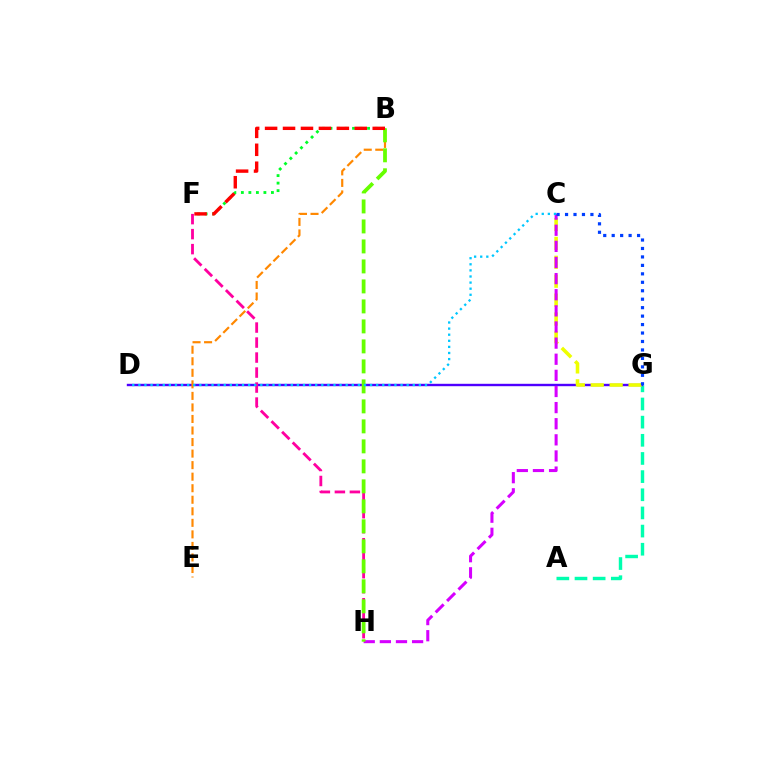{('A', 'G'): [{'color': '#00ffaf', 'line_style': 'dashed', 'thickness': 2.47}], ('D', 'G'): [{'color': '#4f00ff', 'line_style': 'solid', 'thickness': 1.73}], ('C', 'G'): [{'color': '#eeff00', 'line_style': 'dashed', 'thickness': 2.57}, {'color': '#003fff', 'line_style': 'dotted', 'thickness': 2.3}], ('C', 'H'): [{'color': '#d600ff', 'line_style': 'dashed', 'thickness': 2.19}], ('F', 'H'): [{'color': '#ff00a0', 'line_style': 'dashed', 'thickness': 2.04}], ('B', 'F'): [{'color': '#00ff27', 'line_style': 'dotted', 'thickness': 2.04}, {'color': '#ff0000', 'line_style': 'dashed', 'thickness': 2.44}], ('B', 'E'): [{'color': '#ff8800', 'line_style': 'dashed', 'thickness': 1.57}], ('B', 'H'): [{'color': '#66ff00', 'line_style': 'dashed', 'thickness': 2.72}], ('C', 'D'): [{'color': '#00c7ff', 'line_style': 'dotted', 'thickness': 1.66}]}